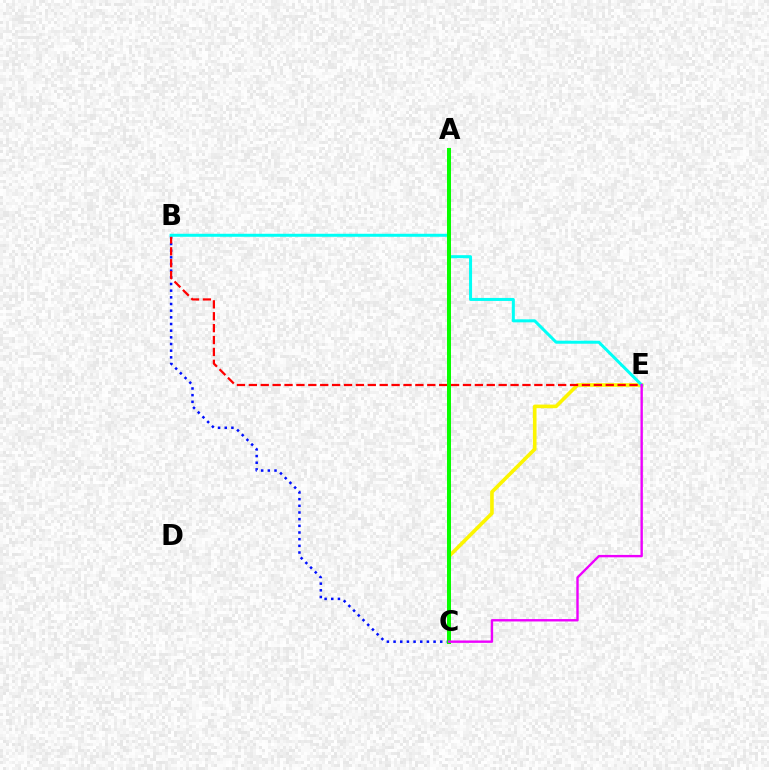{('C', 'E'): [{'color': '#fcf500', 'line_style': 'solid', 'thickness': 2.61}, {'color': '#ee00ff', 'line_style': 'solid', 'thickness': 1.72}], ('B', 'C'): [{'color': '#0010ff', 'line_style': 'dotted', 'thickness': 1.81}], ('B', 'E'): [{'color': '#ff0000', 'line_style': 'dashed', 'thickness': 1.62}, {'color': '#00fff6', 'line_style': 'solid', 'thickness': 2.16}], ('A', 'C'): [{'color': '#08ff00', 'line_style': 'solid', 'thickness': 2.87}]}